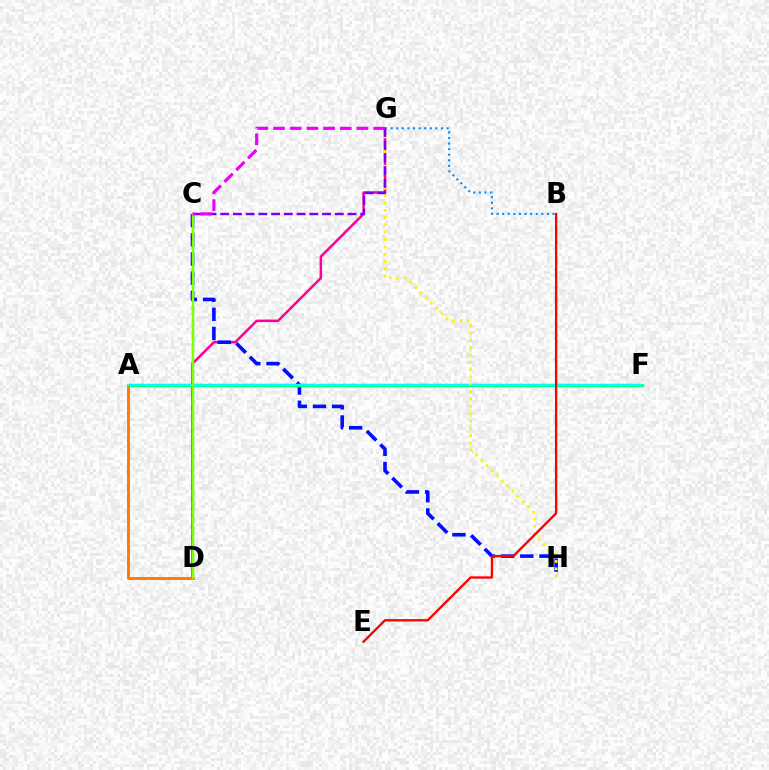{('D', 'G'): [{'color': '#ff0094', 'line_style': 'solid', 'thickness': 1.8}], ('B', 'G'): [{'color': '#008cff', 'line_style': 'dotted', 'thickness': 1.52}], ('C', 'H'): [{'color': '#0010ff', 'line_style': 'dashed', 'thickness': 2.61}], ('C', 'D'): [{'color': '#08ff00', 'line_style': 'dashed', 'thickness': 1.78}, {'color': '#84ff00', 'line_style': 'solid', 'thickness': 1.57}], ('A', 'F'): [{'color': '#00ff74', 'line_style': 'solid', 'thickness': 2.35}, {'color': '#00fff6', 'line_style': 'solid', 'thickness': 1.66}], ('A', 'D'): [{'color': '#ff7c00', 'line_style': 'solid', 'thickness': 2.12}], ('G', 'H'): [{'color': '#fcf500', 'line_style': 'dotted', 'thickness': 1.99}], ('B', 'E'): [{'color': '#ff0000', 'line_style': 'solid', 'thickness': 1.66}], ('C', 'G'): [{'color': '#7200ff', 'line_style': 'dashed', 'thickness': 1.73}, {'color': '#ee00ff', 'line_style': 'dashed', 'thickness': 2.27}]}